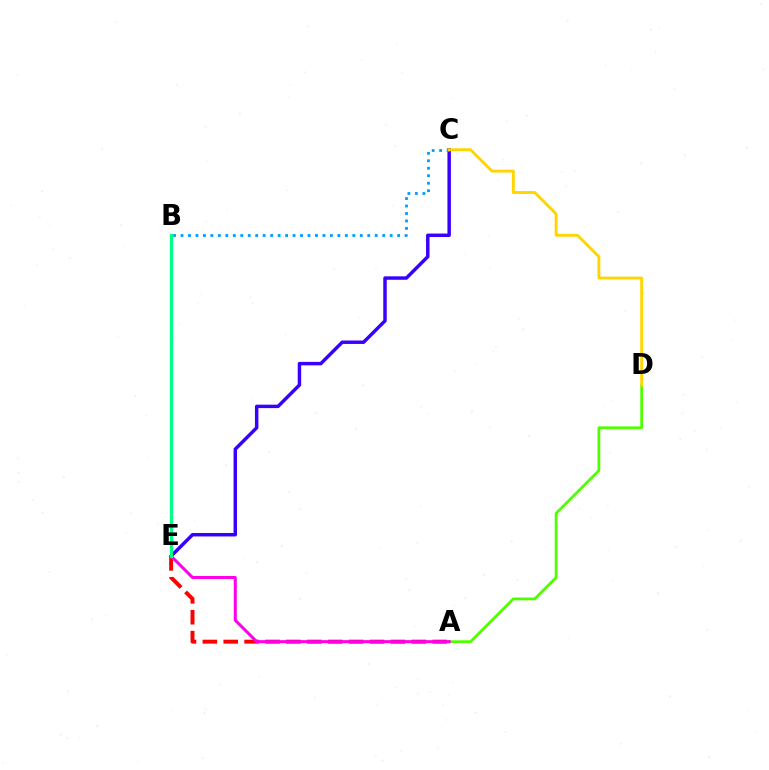{('A', 'E'): [{'color': '#ff0000', 'line_style': 'dashed', 'thickness': 2.84}, {'color': '#ff00ed', 'line_style': 'solid', 'thickness': 2.18}], ('A', 'D'): [{'color': '#4fff00', 'line_style': 'solid', 'thickness': 2.0}], ('C', 'E'): [{'color': '#3700ff', 'line_style': 'solid', 'thickness': 2.49}], ('B', 'C'): [{'color': '#009eff', 'line_style': 'dotted', 'thickness': 2.03}], ('C', 'D'): [{'color': '#ffd500', 'line_style': 'solid', 'thickness': 2.07}], ('B', 'E'): [{'color': '#00ff86', 'line_style': 'solid', 'thickness': 2.37}]}